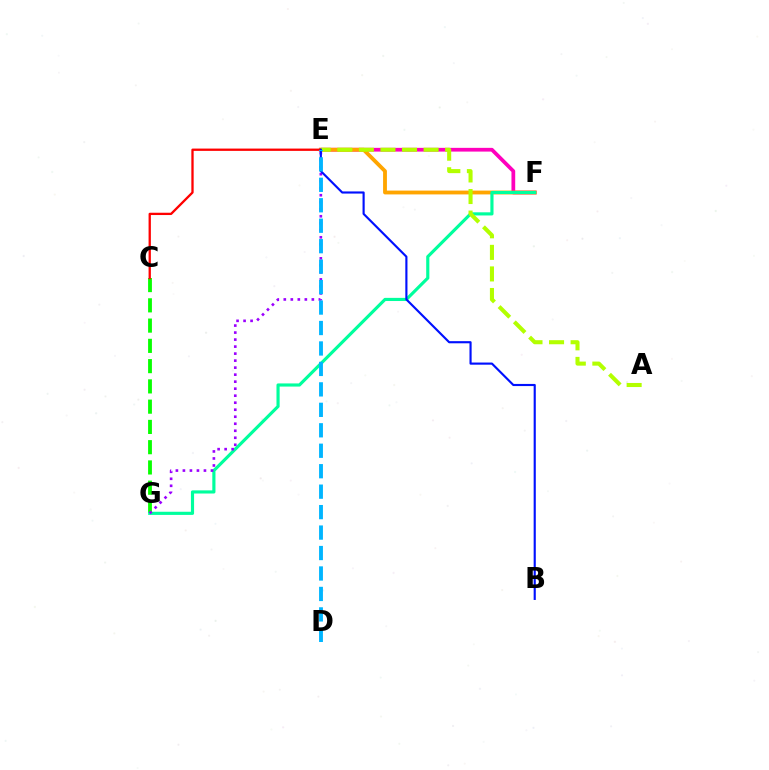{('E', 'F'): [{'color': '#ff00bd', 'line_style': 'solid', 'thickness': 2.69}, {'color': '#ffa500', 'line_style': 'solid', 'thickness': 2.75}], ('C', 'G'): [{'color': '#08ff00', 'line_style': 'dashed', 'thickness': 2.75}], ('F', 'G'): [{'color': '#00ff9d', 'line_style': 'solid', 'thickness': 2.27}], ('C', 'E'): [{'color': '#ff0000', 'line_style': 'solid', 'thickness': 1.66}], ('A', 'E'): [{'color': '#b3ff00', 'line_style': 'dashed', 'thickness': 2.93}], ('E', 'G'): [{'color': '#9b00ff', 'line_style': 'dotted', 'thickness': 1.91}], ('B', 'E'): [{'color': '#0010ff', 'line_style': 'solid', 'thickness': 1.54}], ('D', 'E'): [{'color': '#00b5ff', 'line_style': 'dashed', 'thickness': 2.78}]}